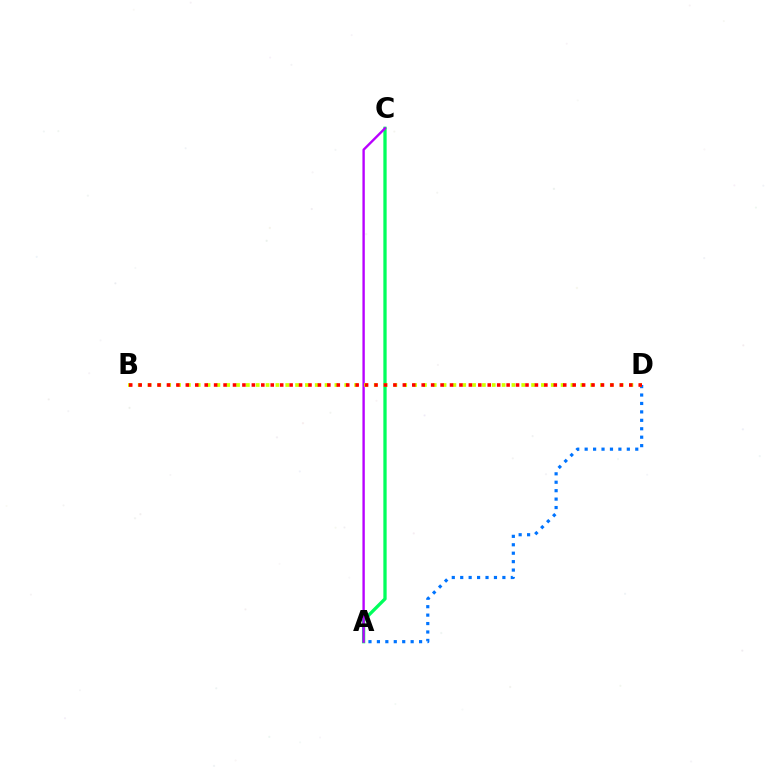{('A', 'C'): [{'color': '#00ff5c', 'line_style': 'solid', 'thickness': 2.37}, {'color': '#b900ff', 'line_style': 'solid', 'thickness': 1.71}], ('A', 'D'): [{'color': '#0074ff', 'line_style': 'dotted', 'thickness': 2.29}], ('B', 'D'): [{'color': '#d1ff00', 'line_style': 'dotted', 'thickness': 2.67}, {'color': '#ff0000', 'line_style': 'dotted', 'thickness': 2.56}]}